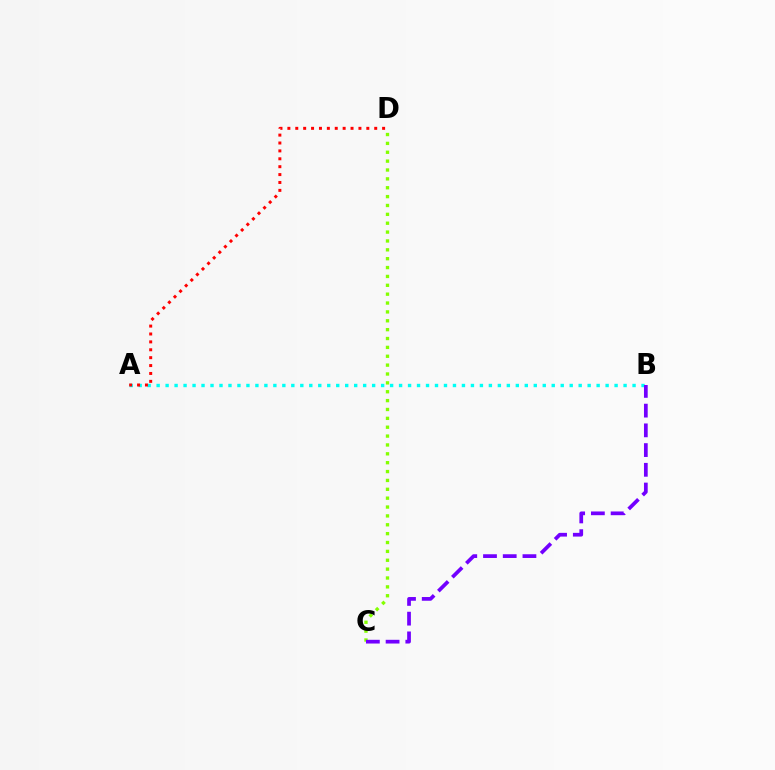{('A', 'B'): [{'color': '#00fff6', 'line_style': 'dotted', 'thickness': 2.44}], ('C', 'D'): [{'color': '#84ff00', 'line_style': 'dotted', 'thickness': 2.41}], ('B', 'C'): [{'color': '#7200ff', 'line_style': 'dashed', 'thickness': 2.68}], ('A', 'D'): [{'color': '#ff0000', 'line_style': 'dotted', 'thickness': 2.14}]}